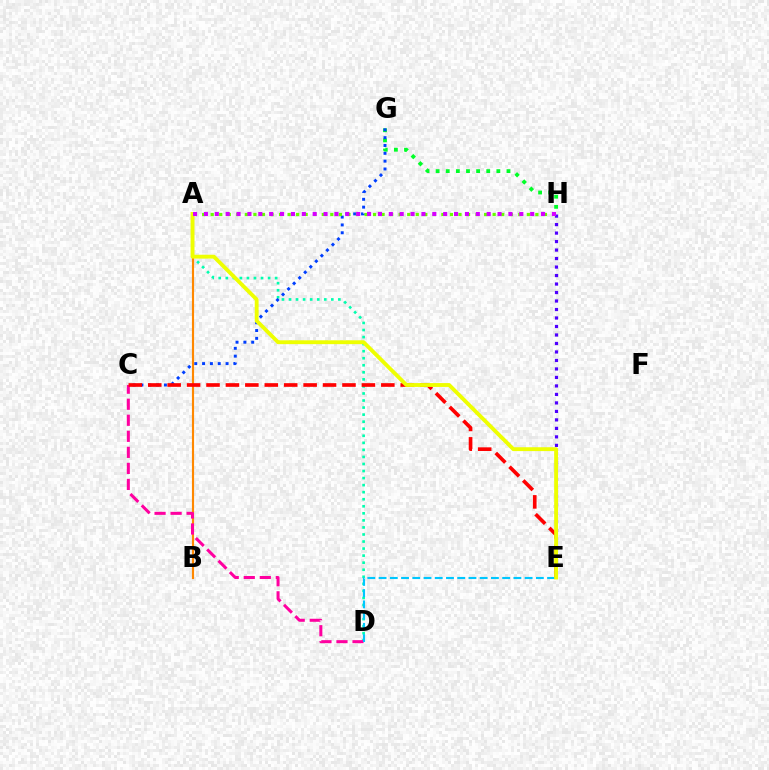{('G', 'H'): [{'color': '#00ff27', 'line_style': 'dotted', 'thickness': 2.75}], ('A', 'D'): [{'color': '#00ffaf', 'line_style': 'dotted', 'thickness': 1.92}], ('E', 'H'): [{'color': '#4f00ff', 'line_style': 'dotted', 'thickness': 2.31}], ('C', 'G'): [{'color': '#003fff', 'line_style': 'dotted', 'thickness': 2.13}], ('A', 'B'): [{'color': '#ff8800', 'line_style': 'solid', 'thickness': 1.55}], ('C', 'D'): [{'color': '#ff00a0', 'line_style': 'dashed', 'thickness': 2.18}], ('A', 'H'): [{'color': '#66ff00', 'line_style': 'dotted', 'thickness': 2.32}, {'color': '#d600ff', 'line_style': 'dotted', 'thickness': 2.95}], ('C', 'E'): [{'color': '#ff0000', 'line_style': 'dashed', 'thickness': 2.64}], ('D', 'E'): [{'color': '#00c7ff', 'line_style': 'dashed', 'thickness': 1.53}], ('A', 'E'): [{'color': '#eeff00', 'line_style': 'solid', 'thickness': 2.78}]}